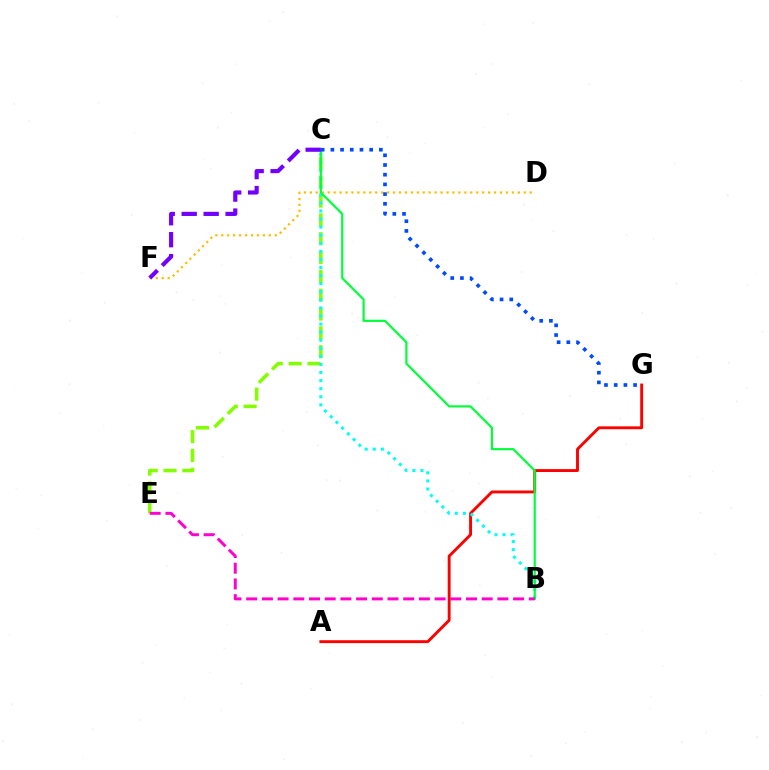{('C', 'E'): [{'color': '#84ff00', 'line_style': 'dashed', 'thickness': 2.56}], ('A', 'G'): [{'color': '#ff0000', 'line_style': 'solid', 'thickness': 2.08}], ('D', 'F'): [{'color': '#ffbd00', 'line_style': 'dotted', 'thickness': 1.61}], ('B', 'C'): [{'color': '#00fff6', 'line_style': 'dotted', 'thickness': 2.19}, {'color': '#00ff39', 'line_style': 'solid', 'thickness': 1.56}], ('B', 'E'): [{'color': '#ff00cf', 'line_style': 'dashed', 'thickness': 2.13}], ('C', 'F'): [{'color': '#7200ff', 'line_style': 'dashed', 'thickness': 2.98}], ('C', 'G'): [{'color': '#004bff', 'line_style': 'dotted', 'thickness': 2.64}]}